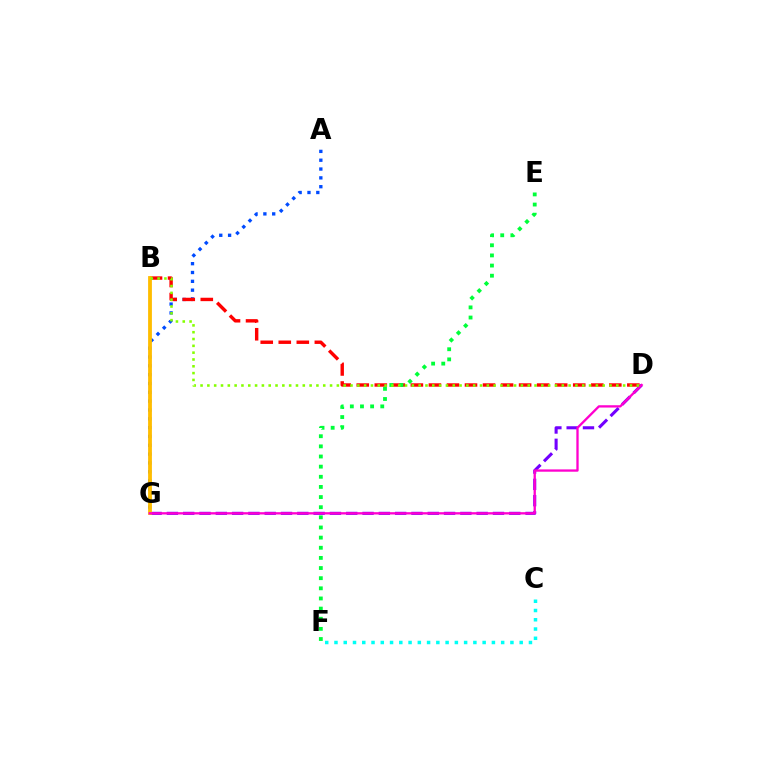{('A', 'G'): [{'color': '#004bff', 'line_style': 'dotted', 'thickness': 2.4}], ('D', 'G'): [{'color': '#7200ff', 'line_style': 'dashed', 'thickness': 2.21}, {'color': '#ff00cf', 'line_style': 'solid', 'thickness': 1.66}], ('B', 'D'): [{'color': '#ff0000', 'line_style': 'dashed', 'thickness': 2.45}, {'color': '#84ff00', 'line_style': 'dotted', 'thickness': 1.85}], ('B', 'G'): [{'color': '#ffbd00', 'line_style': 'solid', 'thickness': 2.74}], ('C', 'F'): [{'color': '#00fff6', 'line_style': 'dotted', 'thickness': 2.52}], ('E', 'F'): [{'color': '#00ff39', 'line_style': 'dotted', 'thickness': 2.75}]}